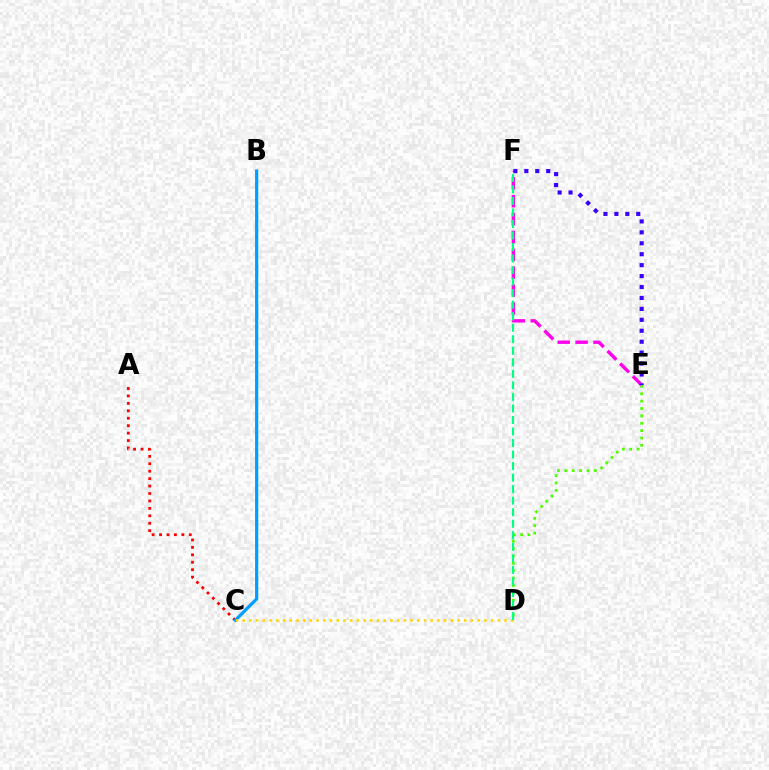{('A', 'C'): [{'color': '#ff0000', 'line_style': 'dotted', 'thickness': 2.02}], ('B', 'C'): [{'color': '#009eff', 'line_style': 'solid', 'thickness': 2.31}], ('D', 'E'): [{'color': '#4fff00', 'line_style': 'dotted', 'thickness': 2.0}], ('C', 'D'): [{'color': '#ffd500', 'line_style': 'dotted', 'thickness': 1.82}], ('E', 'F'): [{'color': '#ff00ed', 'line_style': 'dashed', 'thickness': 2.43}, {'color': '#3700ff', 'line_style': 'dotted', 'thickness': 2.97}], ('D', 'F'): [{'color': '#00ff86', 'line_style': 'dashed', 'thickness': 1.57}]}